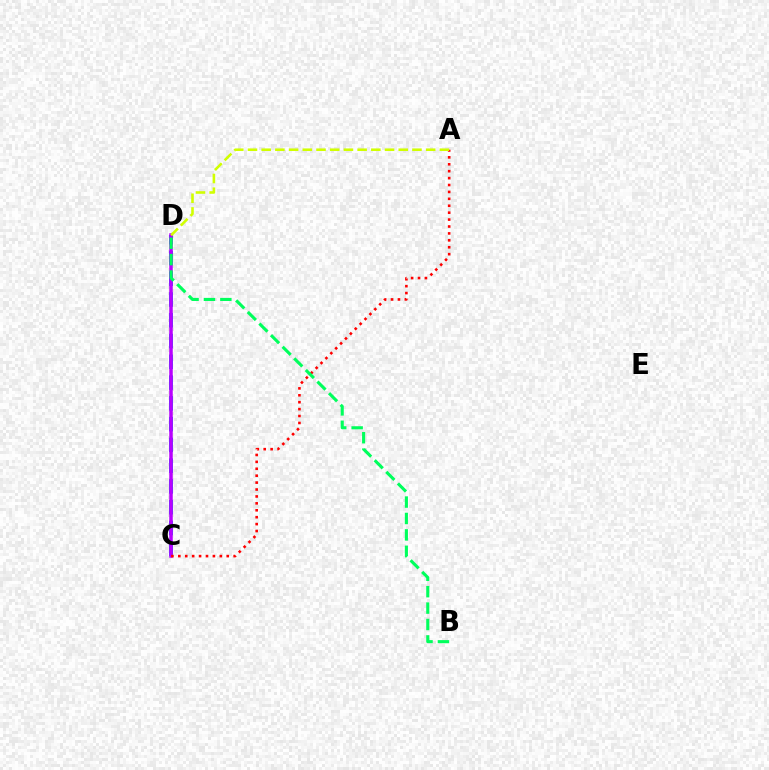{('C', 'D'): [{'color': '#0074ff', 'line_style': 'dashed', 'thickness': 2.82}, {'color': '#b900ff', 'line_style': 'solid', 'thickness': 2.52}], ('A', 'C'): [{'color': '#ff0000', 'line_style': 'dotted', 'thickness': 1.88}], ('B', 'D'): [{'color': '#00ff5c', 'line_style': 'dashed', 'thickness': 2.23}], ('A', 'D'): [{'color': '#d1ff00', 'line_style': 'dashed', 'thickness': 1.86}]}